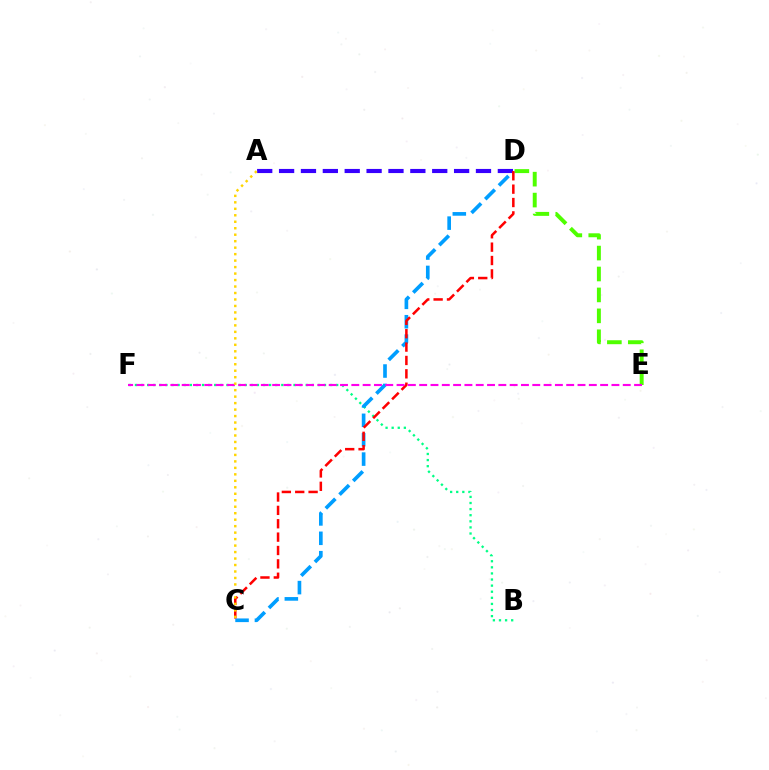{('B', 'F'): [{'color': '#00ff86', 'line_style': 'dotted', 'thickness': 1.66}], ('C', 'D'): [{'color': '#009eff', 'line_style': 'dashed', 'thickness': 2.63}, {'color': '#ff0000', 'line_style': 'dashed', 'thickness': 1.82}], ('A', 'D'): [{'color': '#3700ff', 'line_style': 'dashed', 'thickness': 2.97}], ('D', 'E'): [{'color': '#4fff00', 'line_style': 'dashed', 'thickness': 2.84}], ('E', 'F'): [{'color': '#ff00ed', 'line_style': 'dashed', 'thickness': 1.54}], ('A', 'C'): [{'color': '#ffd500', 'line_style': 'dotted', 'thickness': 1.76}]}